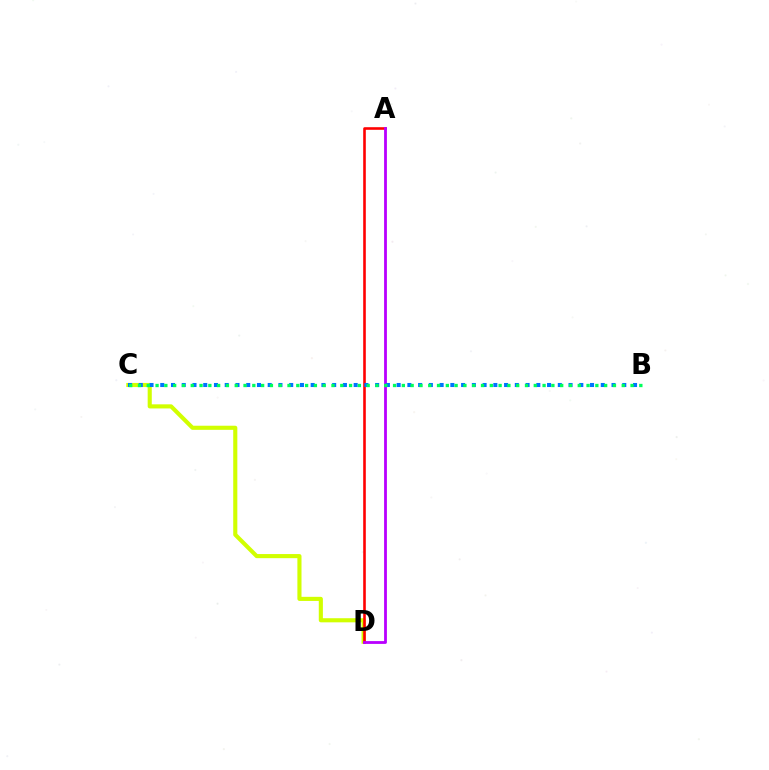{('C', 'D'): [{'color': '#d1ff00', 'line_style': 'solid', 'thickness': 2.96}], ('A', 'D'): [{'color': '#ff0000', 'line_style': 'solid', 'thickness': 1.87}, {'color': '#b900ff', 'line_style': 'solid', 'thickness': 2.02}], ('B', 'C'): [{'color': '#0074ff', 'line_style': 'dotted', 'thickness': 2.92}, {'color': '#00ff5c', 'line_style': 'dotted', 'thickness': 2.39}]}